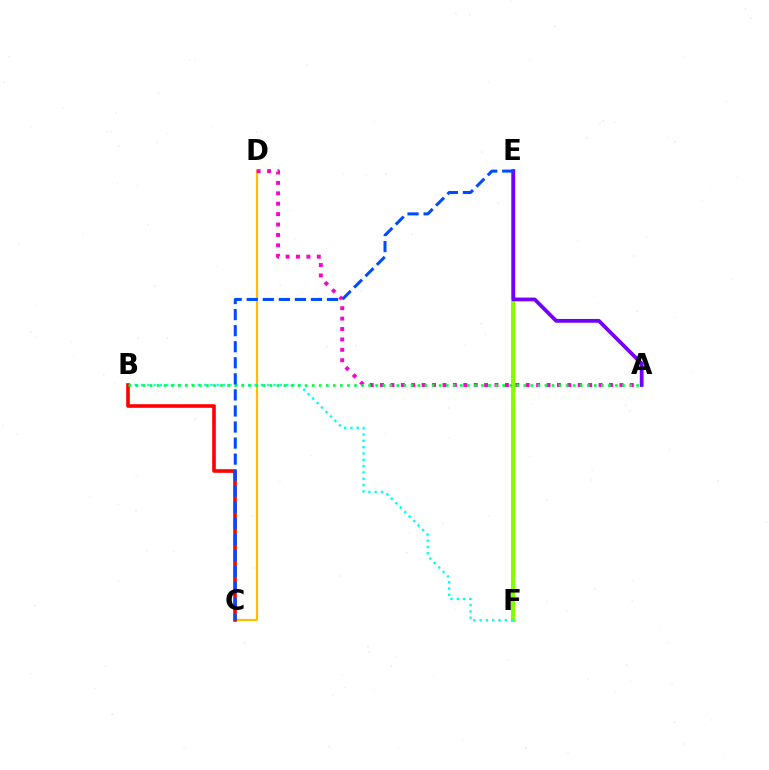{('E', 'F'): [{'color': '#84ff00', 'line_style': 'solid', 'thickness': 2.88}], ('C', 'D'): [{'color': '#ffbd00', 'line_style': 'solid', 'thickness': 1.59}], ('A', 'D'): [{'color': '#ff00cf', 'line_style': 'dotted', 'thickness': 2.83}], ('B', 'F'): [{'color': '#00fff6', 'line_style': 'dotted', 'thickness': 1.71}], ('B', 'C'): [{'color': '#ff0000', 'line_style': 'solid', 'thickness': 2.6}], ('A', 'B'): [{'color': '#00ff39', 'line_style': 'dotted', 'thickness': 1.92}], ('A', 'E'): [{'color': '#7200ff', 'line_style': 'solid', 'thickness': 2.71}], ('C', 'E'): [{'color': '#004bff', 'line_style': 'dashed', 'thickness': 2.18}]}